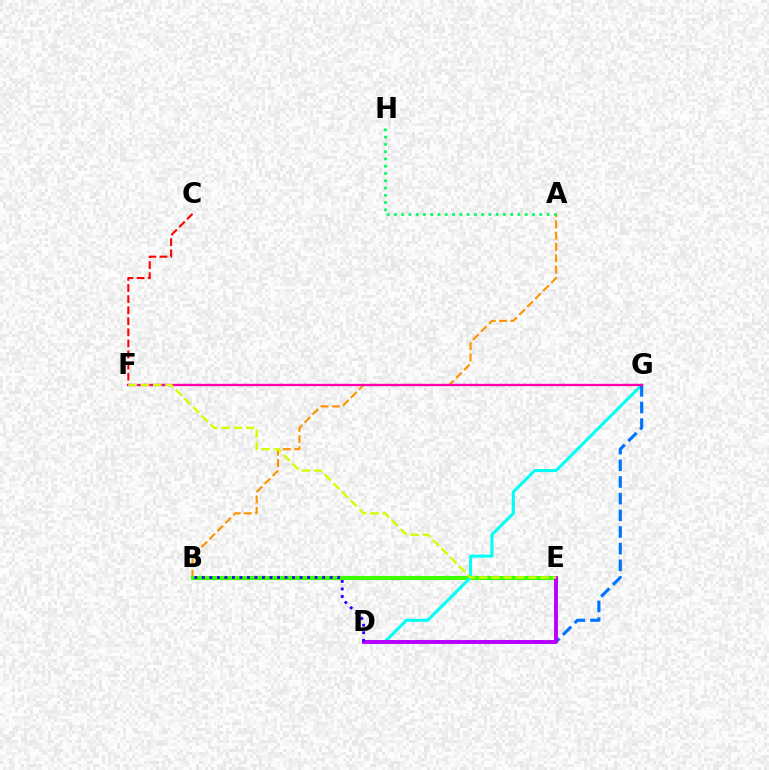{('A', 'B'): [{'color': '#ff9400', 'line_style': 'dashed', 'thickness': 1.54}], ('A', 'H'): [{'color': '#00ff5c', 'line_style': 'dotted', 'thickness': 1.98}], ('B', 'E'): [{'color': '#3dff00', 'line_style': 'solid', 'thickness': 2.96}], ('C', 'F'): [{'color': '#ff0000', 'line_style': 'dashed', 'thickness': 1.51}], ('D', 'G'): [{'color': '#00fff6', 'line_style': 'solid', 'thickness': 2.2}, {'color': '#0074ff', 'line_style': 'dashed', 'thickness': 2.26}], ('D', 'E'): [{'color': '#b900ff', 'line_style': 'solid', 'thickness': 2.8}], ('F', 'G'): [{'color': '#ff00ac', 'line_style': 'solid', 'thickness': 1.7}], ('B', 'D'): [{'color': '#2500ff', 'line_style': 'dotted', 'thickness': 2.04}], ('E', 'F'): [{'color': '#d1ff00', 'line_style': 'dashed', 'thickness': 1.67}]}